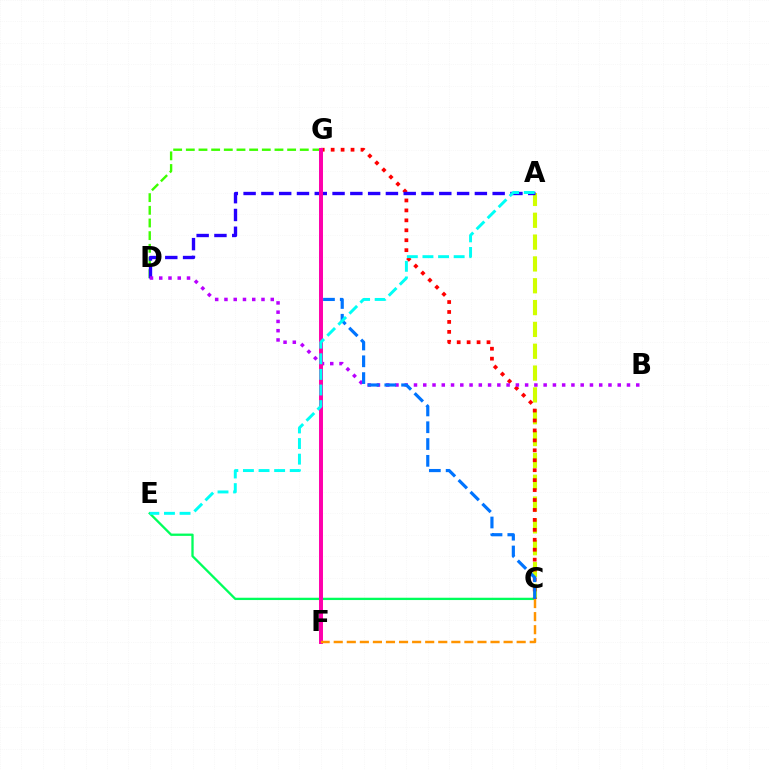{('D', 'G'): [{'color': '#3dff00', 'line_style': 'dashed', 'thickness': 1.72}], ('A', 'C'): [{'color': '#d1ff00', 'line_style': 'dashed', 'thickness': 2.97}], ('C', 'E'): [{'color': '#00ff5c', 'line_style': 'solid', 'thickness': 1.66}], ('C', 'G'): [{'color': '#ff0000', 'line_style': 'dotted', 'thickness': 2.7}, {'color': '#0074ff', 'line_style': 'dashed', 'thickness': 2.28}], ('A', 'D'): [{'color': '#2500ff', 'line_style': 'dashed', 'thickness': 2.42}], ('B', 'D'): [{'color': '#b900ff', 'line_style': 'dotted', 'thickness': 2.52}], ('F', 'G'): [{'color': '#ff00ac', 'line_style': 'solid', 'thickness': 2.85}], ('A', 'E'): [{'color': '#00fff6', 'line_style': 'dashed', 'thickness': 2.12}], ('C', 'F'): [{'color': '#ff9400', 'line_style': 'dashed', 'thickness': 1.78}]}